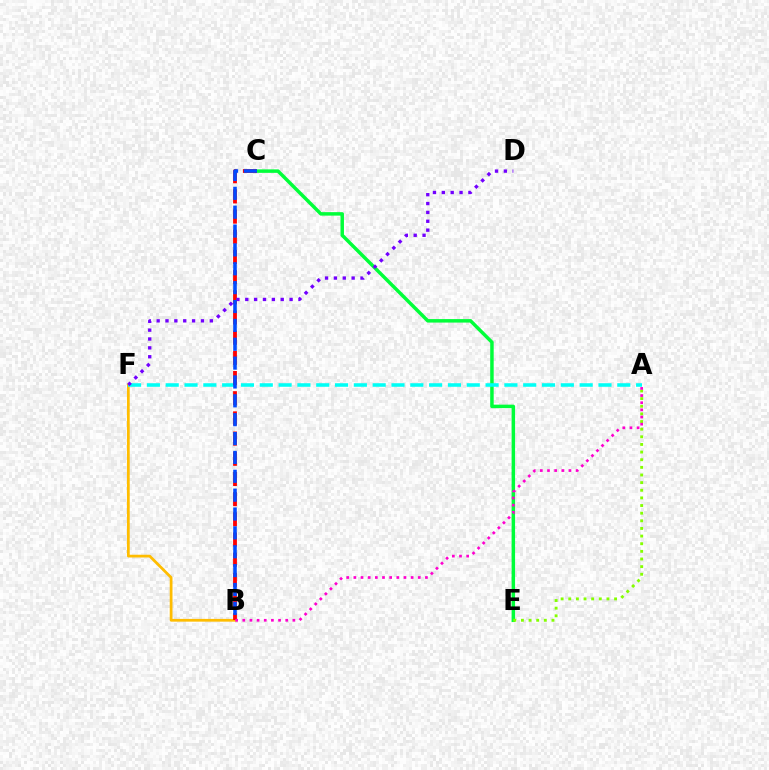{('B', 'F'): [{'color': '#ffbd00', 'line_style': 'solid', 'thickness': 1.98}], ('C', 'E'): [{'color': '#00ff39', 'line_style': 'solid', 'thickness': 2.51}], ('A', 'E'): [{'color': '#84ff00', 'line_style': 'dotted', 'thickness': 2.07}], ('A', 'F'): [{'color': '#00fff6', 'line_style': 'dashed', 'thickness': 2.56}], ('B', 'C'): [{'color': '#ff0000', 'line_style': 'dashed', 'thickness': 2.74}, {'color': '#004bff', 'line_style': 'dashed', 'thickness': 2.56}], ('A', 'B'): [{'color': '#ff00cf', 'line_style': 'dotted', 'thickness': 1.94}], ('D', 'F'): [{'color': '#7200ff', 'line_style': 'dotted', 'thickness': 2.41}]}